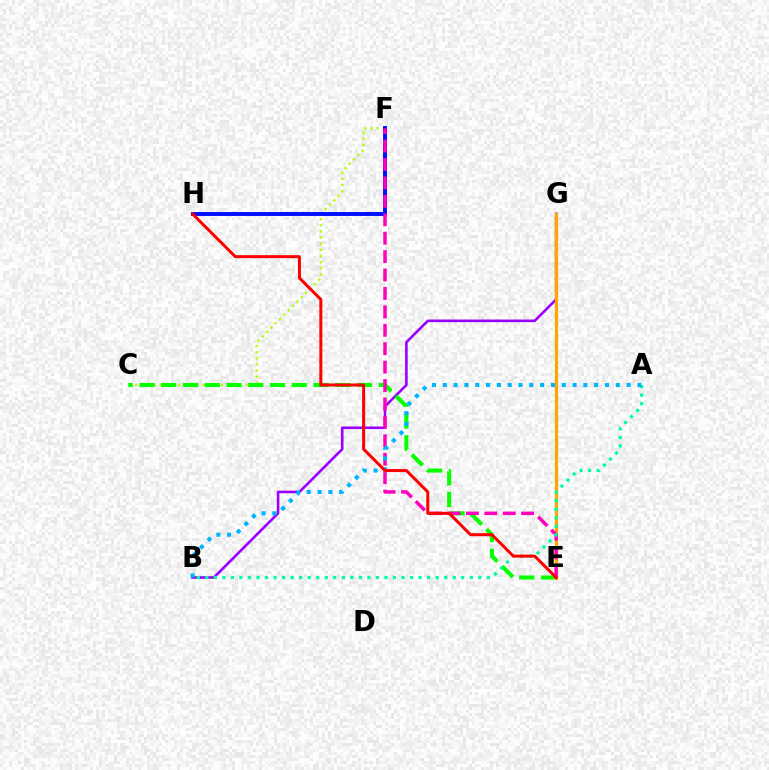{('B', 'G'): [{'color': '#9b00ff', 'line_style': 'solid', 'thickness': 1.87}], ('C', 'F'): [{'color': '#b3ff00', 'line_style': 'dotted', 'thickness': 1.67}], ('C', 'E'): [{'color': '#08ff00', 'line_style': 'dashed', 'thickness': 2.96}], ('F', 'H'): [{'color': '#0010ff', 'line_style': 'solid', 'thickness': 2.83}], ('E', 'G'): [{'color': '#ffa500', 'line_style': 'solid', 'thickness': 2.31}], ('E', 'F'): [{'color': '#ff00bd', 'line_style': 'dashed', 'thickness': 2.5}], ('A', 'B'): [{'color': '#00ff9d', 'line_style': 'dotted', 'thickness': 2.32}, {'color': '#00b5ff', 'line_style': 'dotted', 'thickness': 2.94}], ('E', 'H'): [{'color': '#ff0000', 'line_style': 'solid', 'thickness': 2.16}]}